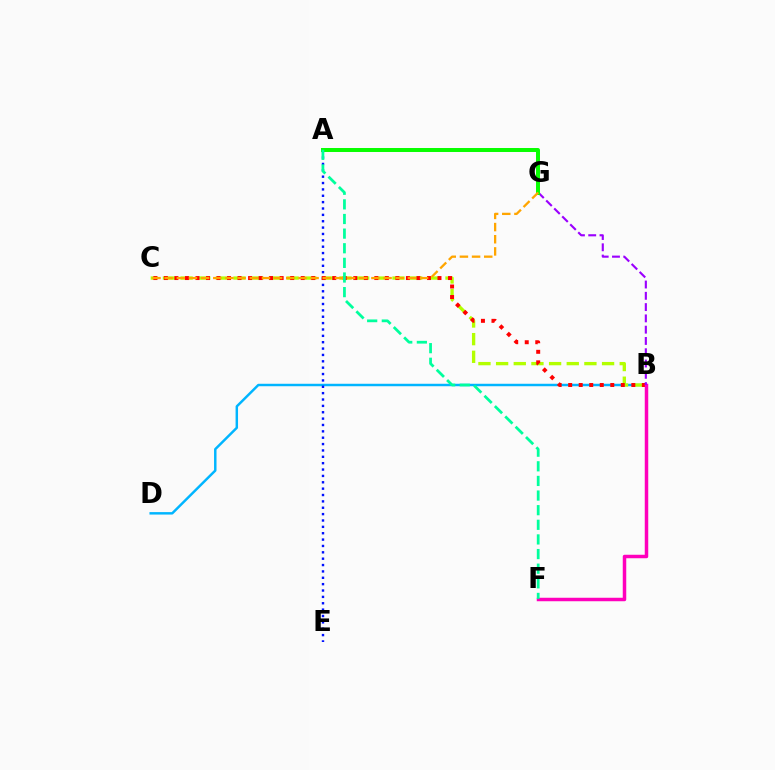{('B', 'D'): [{'color': '#00b5ff', 'line_style': 'solid', 'thickness': 1.77}], ('B', 'C'): [{'color': '#b3ff00', 'line_style': 'dashed', 'thickness': 2.4}, {'color': '#ff0000', 'line_style': 'dotted', 'thickness': 2.86}], ('A', 'E'): [{'color': '#0010ff', 'line_style': 'dotted', 'thickness': 1.73}], ('B', 'F'): [{'color': '#ff00bd', 'line_style': 'solid', 'thickness': 2.51}], ('B', 'G'): [{'color': '#9b00ff', 'line_style': 'dashed', 'thickness': 1.53}], ('A', 'G'): [{'color': '#08ff00', 'line_style': 'solid', 'thickness': 2.86}], ('C', 'G'): [{'color': '#ffa500', 'line_style': 'dashed', 'thickness': 1.65}], ('A', 'F'): [{'color': '#00ff9d', 'line_style': 'dashed', 'thickness': 1.99}]}